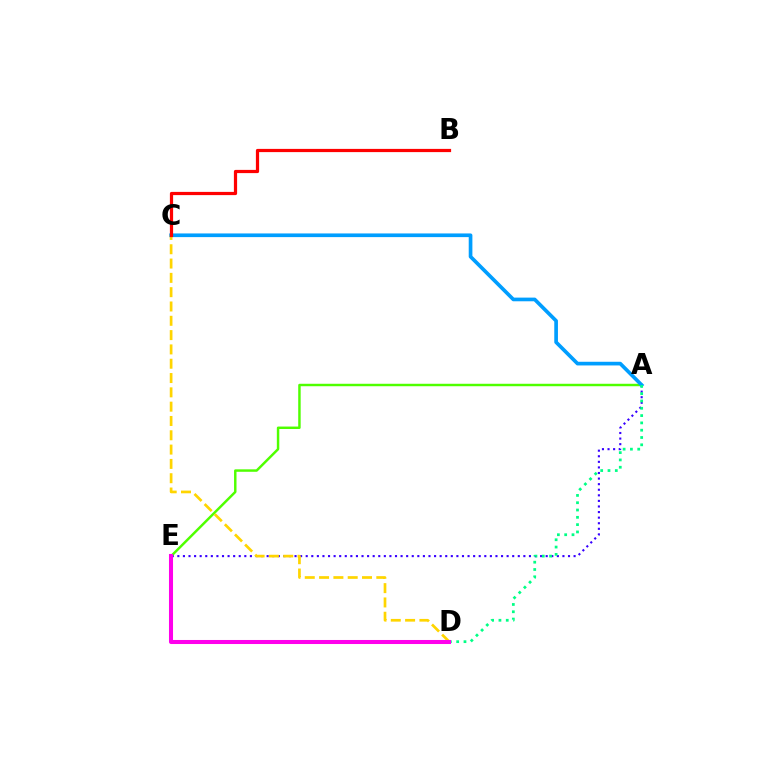{('A', 'E'): [{'color': '#3700ff', 'line_style': 'dotted', 'thickness': 1.52}, {'color': '#4fff00', 'line_style': 'solid', 'thickness': 1.77}], ('A', 'C'): [{'color': '#009eff', 'line_style': 'solid', 'thickness': 2.64}], ('C', 'D'): [{'color': '#ffd500', 'line_style': 'dashed', 'thickness': 1.94}], ('A', 'D'): [{'color': '#00ff86', 'line_style': 'dotted', 'thickness': 1.98}], ('B', 'C'): [{'color': '#ff0000', 'line_style': 'solid', 'thickness': 2.32}], ('D', 'E'): [{'color': '#ff00ed', 'line_style': 'solid', 'thickness': 2.91}]}